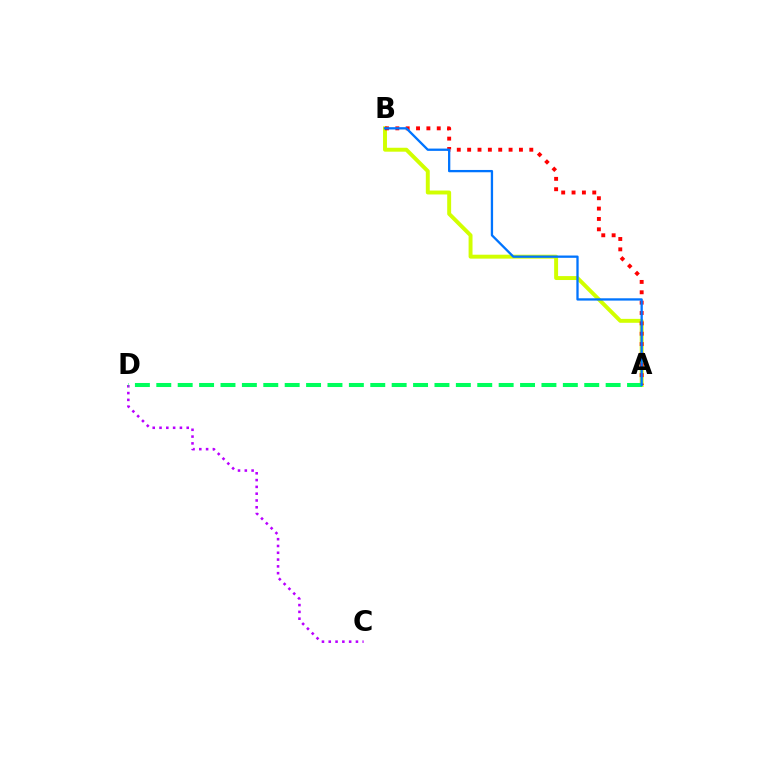{('A', 'B'): [{'color': '#d1ff00', 'line_style': 'solid', 'thickness': 2.83}, {'color': '#ff0000', 'line_style': 'dotted', 'thickness': 2.81}, {'color': '#0074ff', 'line_style': 'solid', 'thickness': 1.66}], ('C', 'D'): [{'color': '#b900ff', 'line_style': 'dotted', 'thickness': 1.85}], ('A', 'D'): [{'color': '#00ff5c', 'line_style': 'dashed', 'thickness': 2.91}]}